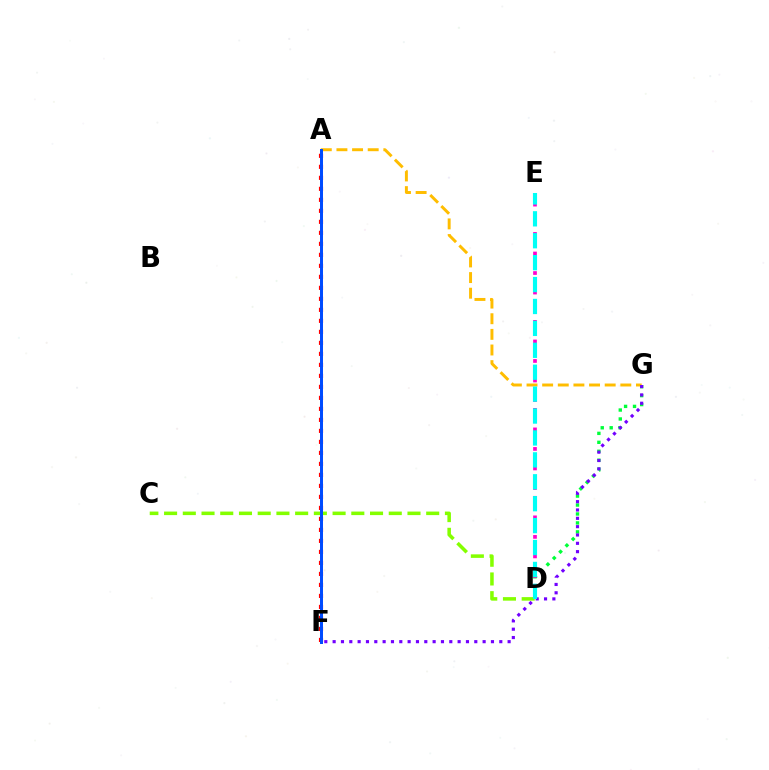{('A', 'G'): [{'color': '#ffbd00', 'line_style': 'dashed', 'thickness': 2.12}], ('D', 'G'): [{'color': '#00ff39', 'line_style': 'dotted', 'thickness': 2.43}], ('F', 'G'): [{'color': '#7200ff', 'line_style': 'dotted', 'thickness': 2.26}], ('A', 'F'): [{'color': '#ff0000', 'line_style': 'dotted', 'thickness': 2.99}, {'color': '#004bff', 'line_style': 'solid', 'thickness': 2.15}], ('D', 'E'): [{'color': '#ff00cf', 'line_style': 'dotted', 'thickness': 2.66}, {'color': '#00fff6', 'line_style': 'dashed', 'thickness': 2.98}], ('C', 'D'): [{'color': '#84ff00', 'line_style': 'dashed', 'thickness': 2.54}]}